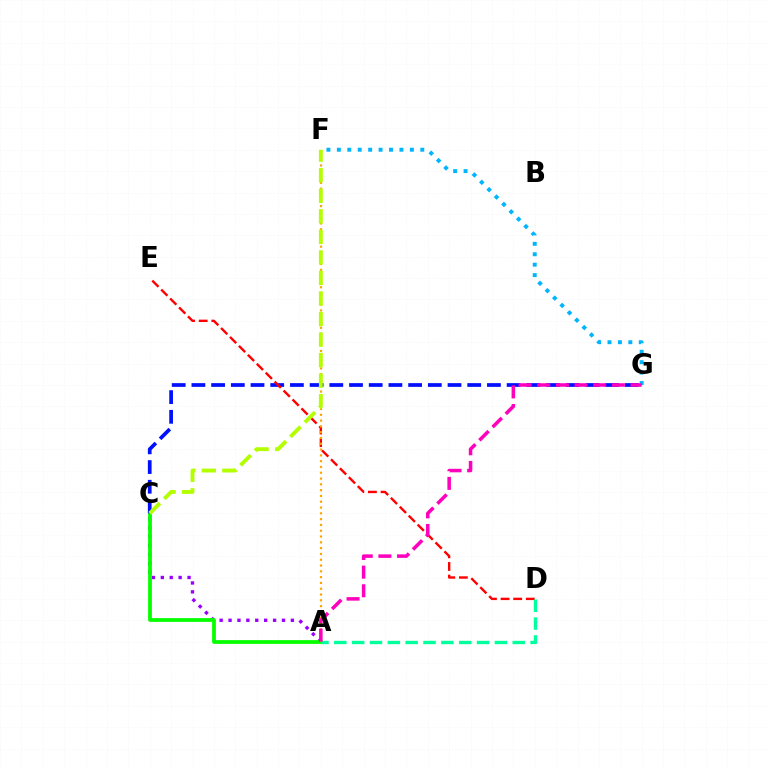{('A', 'C'): [{'color': '#9b00ff', 'line_style': 'dotted', 'thickness': 2.42}, {'color': '#08ff00', 'line_style': 'solid', 'thickness': 2.73}], ('C', 'G'): [{'color': '#0010ff', 'line_style': 'dashed', 'thickness': 2.68}], ('D', 'E'): [{'color': '#ff0000', 'line_style': 'dashed', 'thickness': 1.72}], ('A', 'F'): [{'color': '#ffa500', 'line_style': 'dotted', 'thickness': 1.58}], ('F', 'G'): [{'color': '#00b5ff', 'line_style': 'dotted', 'thickness': 2.83}], ('A', 'D'): [{'color': '#00ff9d', 'line_style': 'dashed', 'thickness': 2.42}], ('C', 'F'): [{'color': '#b3ff00', 'line_style': 'dashed', 'thickness': 2.79}], ('A', 'G'): [{'color': '#ff00bd', 'line_style': 'dashed', 'thickness': 2.53}]}